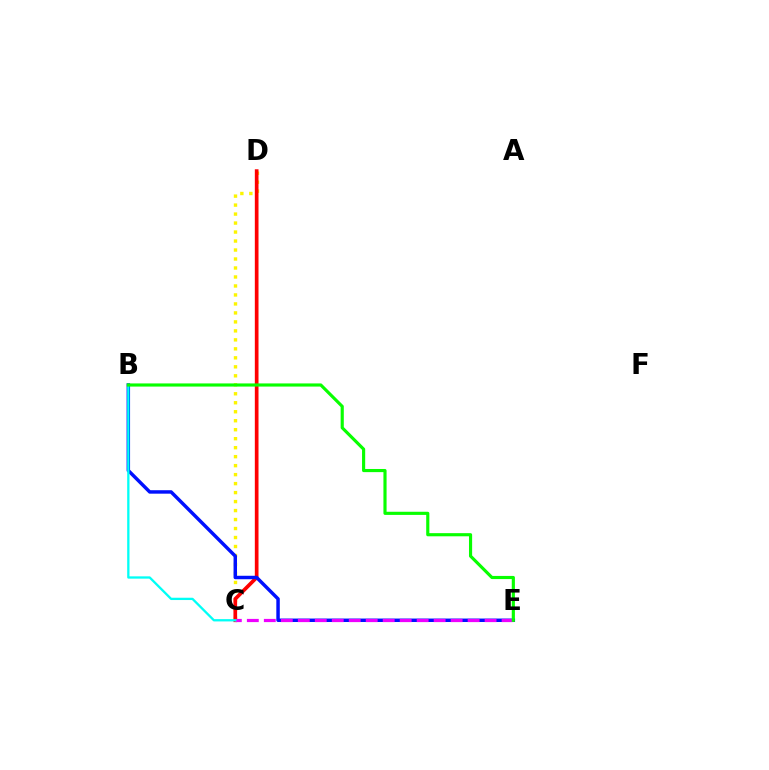{('C', 'D'): [{'color': '#fcf500', 'line_style': 'dotted', 'thickness': 2.44}, {'color': '#ff0000', 'line_style': 'solid', 'thickness': 2.65}], ('B', 'E'): [{'color': '#0010ff', 'line_style': 'solid', 'thickness': 2.49}, {'color': '#08ff00', 'line_style': 'solid', 'thickness': 2.26}], ('C', 'E'): [{'color': '#ee00ff', 'line_style': 'dashed', 'thickness': 2.31}], ('B', 'C'): [{'color': '#00fff6', 'line_style': 'solid', 'thickness': 1.66}]}